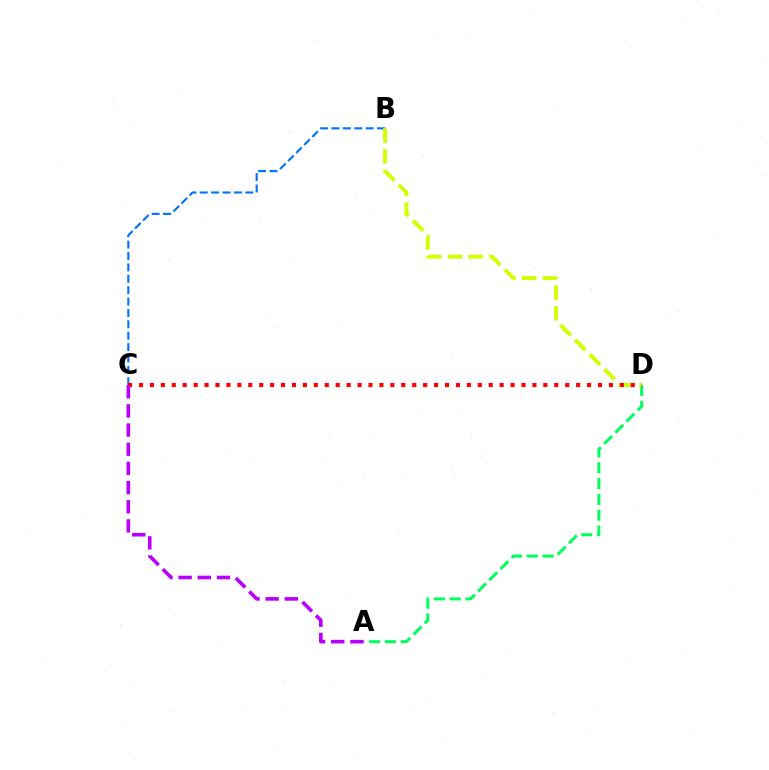{('B', 'C'): [{'color': '#0074ff', 'line_style': 'dashed', 'thickness': 1.55}], ('A', 'D'): [{'color': '#00ff5c', 'line_style': 'dashed', 'thickness': 2.15}], ('B', 'D'): [{'color': '#d1ff00', 'line_style': 'dashed', 'thickness': 2.82}], ('C', 'D'): [{'color': '#ff0000', 'line_style': 'dotted', 'thickness': 2.97}], ('A', 'C'): [{'color': '#b900ff', 'line_style': 'dashed', 'thickness': 2.6}]}